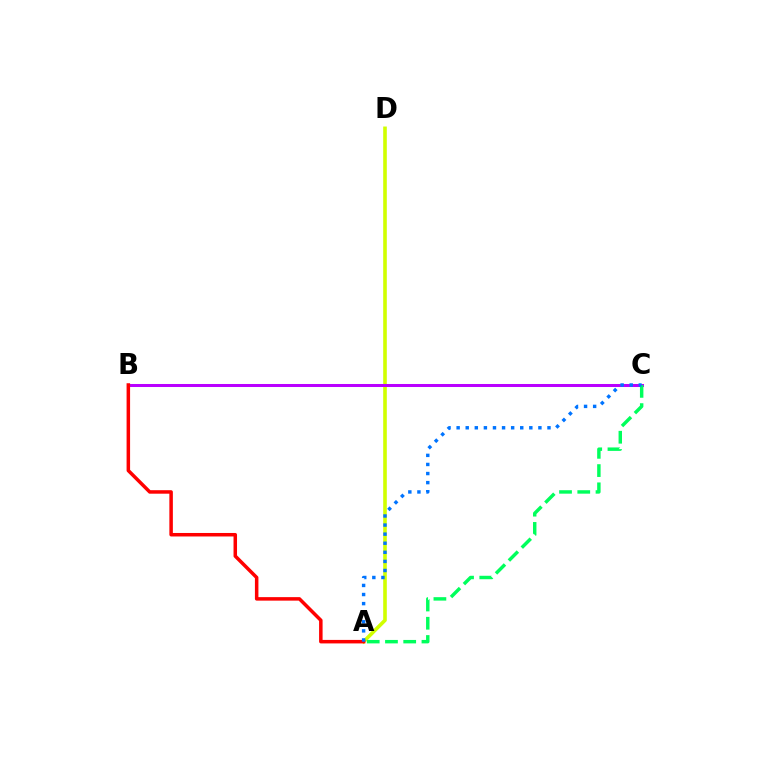{('A', 'D'): [{'color': '#d1ff00', 'line_style': 'solid', 'thickness': 2.6}], ('B', 'C'): [{'color': '#b900ff', 'line_style': 'solid', 'thickness': 2.18}], ('A', 'B'): [{'color': '#ff0000', 'line_style': 'solid', 'thickness': 2.52}], ('A', 'C'): [{'color': '#00ff5c', 'line_style': 'dashed', 'thickness': 2.48}, {'color': '#0074ff', 'line_style': 'dotted', 'thickness': 2.47}]}